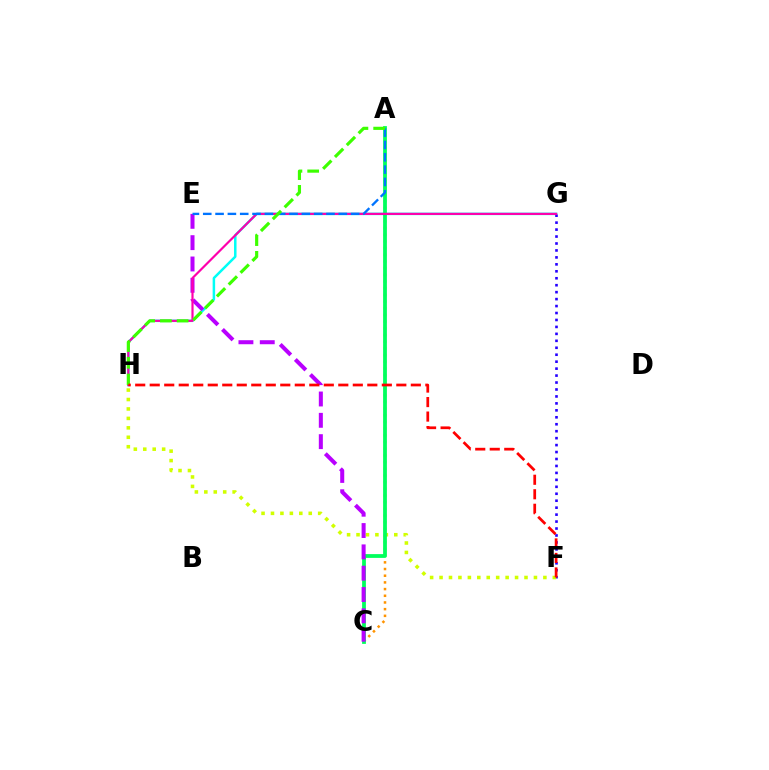{('A', 'C'): [{'color': '#ff9400', 'line_style': 'dotted', 'thickness': 1.82}, {'color': '#00ff5c', 'line_style': 'solid', 'thickness': 2.72}], ('G', 'H'): [{'color': '#00fff6', 'line_style': 'solid', 'thickness': 1.8}, {'color': '#ff00ac', 'line_style': 'solid', 'thickness': 1.57}], ('F', 'G'): [{'color': '#2500ff', 'line_style': 'dotted', 'thickness': 1.89}], ('F', 'H'): [{'color': '#d1ff00', 'line_style': 'dotted', 'thickness': 2.56}, {'color': '#ff0000', 'line_style': 'dashed', 'thickness': 1.97}], ('C', 'E'): [{'color': '#b900ff', 'line_style': 'dashed', 'thickness': 2.9}], ('A', 'E'): [{'color': '#0074ff', 'line_style': 'dashed', 'thickness': 1.67}], ('A', 'H'): [{'color': '#3dff00', 'line_style': 'dashed', 'thickness': 2.27}]}